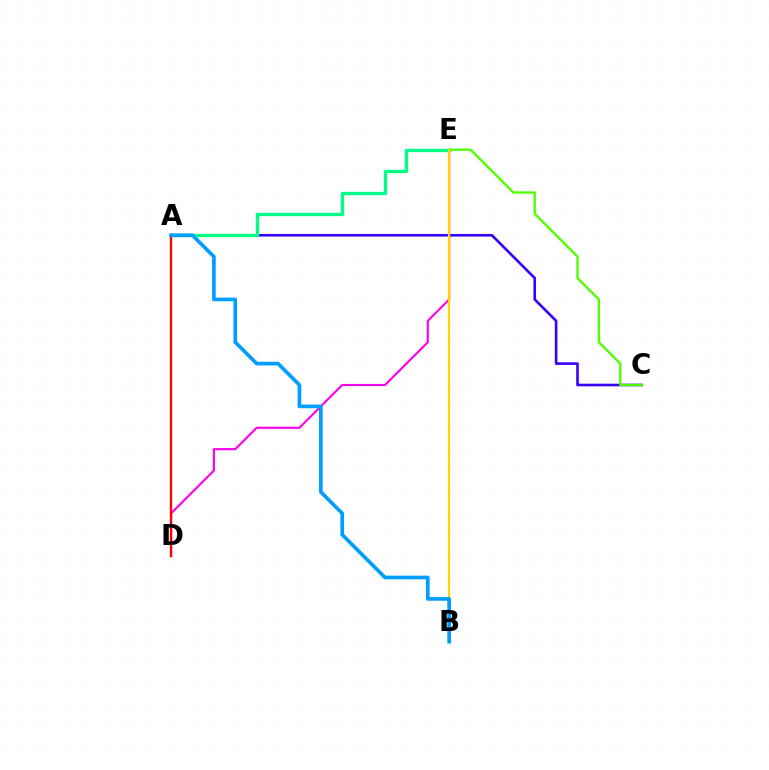{('A', 'C'): [{'color': '#3700ff', 'line_style': 'solid', 'thickness': 1.88}], ('D', 'E'): [{'color': '#ff00ed', 'line_style': 'solid', 'thickness': 1.54}], ('A', 'E'): [{'color': '#00ff86', 'line_style': 'solid', 'thickness': 2.38}], ('C', 'E'): [{'color': '#4fff00', 'line_style': 'solid', 'thickness': 1.68}], ('B', 'E'): [{'color': '#ffd500', 'line_style': 'solid', 'thickness': 1.62}], ('A', 'D'): [{'color': '#ff0000', 'line_style': 'solid', 'thickness': 1.66}], ('A', 'B'): [{'color': '#009eff', 'line_style': 'solid', 'thickness': 2.65}]}